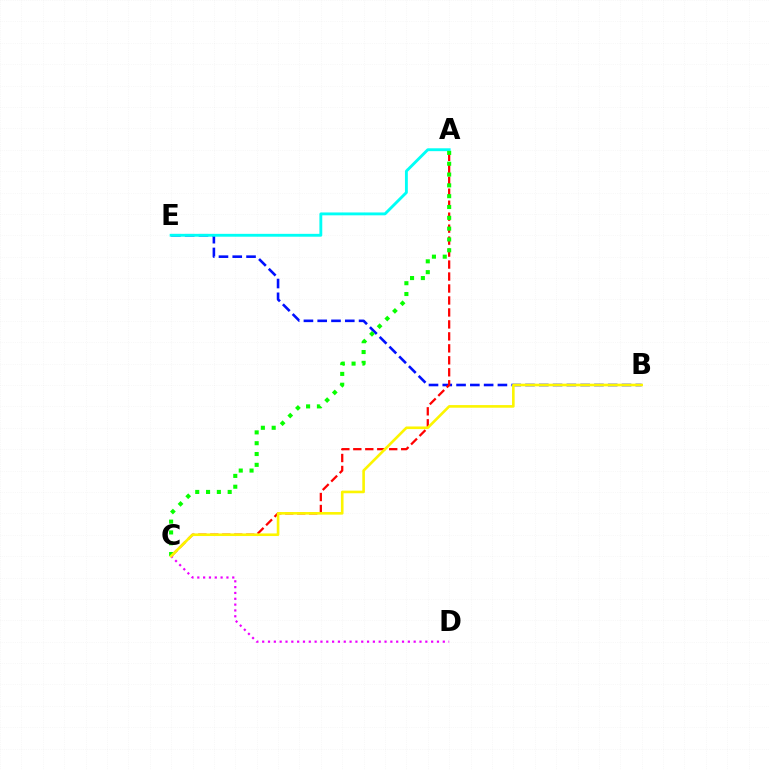{('B', 'E'): [{'color': '#0010ff', 'line_style': 'dashed', 'thickness': 1.87}], ('A', 'E'): [{'color': '#00fff6', 'line_style': 'solid', 'thickness': 2.07}], ('A', 'C'): [{'color': '#ff0000', 'line_style': 'dashed', 'thickness': 1.63}, {'color': '#08ff00', 'line_style': 'dotted', 'thickness': 2.94}], ('C', 'D'): [{'color': '#ee00ff', 'line_style': 'dotted', 'thickness': 1.58}], ('B', 'C'): [{'color': '#fcf500', 'line_style': 'solid', 'thickness': 1.89}]}